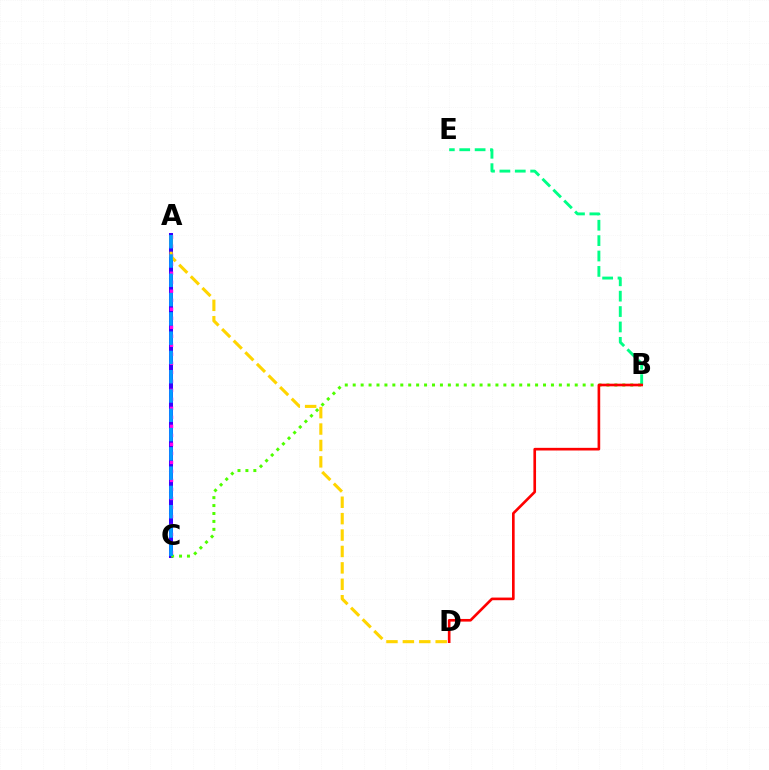{('A', 'C'): [{'color': '#3700ff', 'line_style': 'solid', 'thickness': 2.89}, {'color': '#ff00ed', 'line_style': 'dotted', 'thickness': 2.45}, {'color': '#009eff', 'line_style': 'dashed', 'thickness': 2.62}], ('B', 'E'): [{'color': '#00ff86', 'line_style': 'dashed', 'thickness': 2.09}], ('A', 'D'): [{'color': '#ffd500', 'line_style': 'dashed', 'thickness': 2.23}], ('B', 'C'): [{'color': '#4fff00', 'line_style': 'dotted', 'thickness': 2.15}], ('B', 'D'): [{'color': '#ff0000', 'line_style': 'solid', 'thickness': 1.91}]}